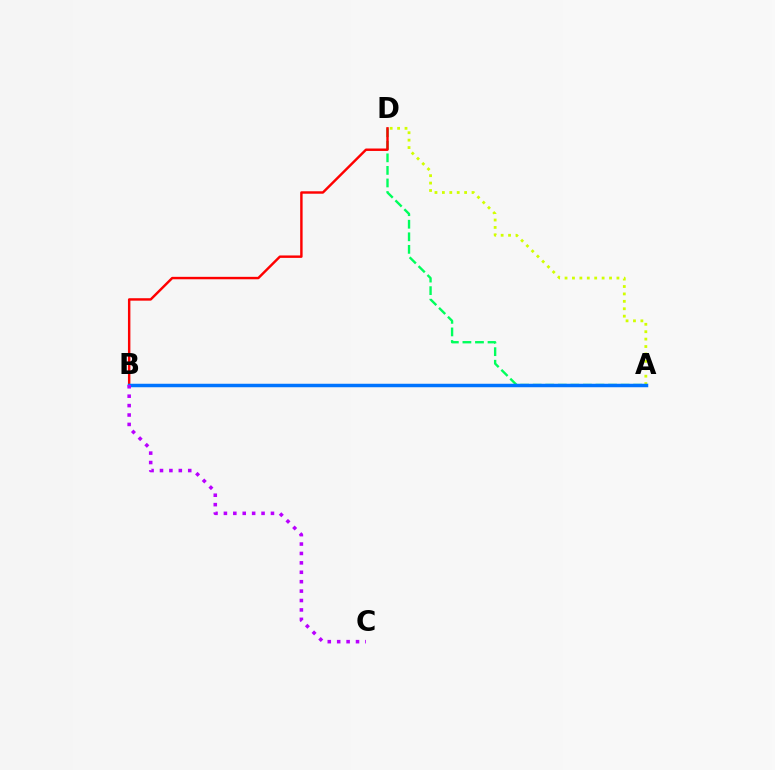{('A', 'D'): [{'color': '#00ff5c', 'line_style': 'dashed', 'thickness': 1.71}, {'color': '#d1ff00', 'line_style': 'dotted', 'thickness': 2.01}], ('B', 'D'): [{'color': '#ff0000', 'line_style': 'solid', 'thickness': 1.75}], ('A', 'B'): [{'color': '#0074ff', 'line_style': 'solid', 'thickness': 2.51}], ('B', 'C'): [{'color': '#b900ff', 'line_style': 'dotted', 'thickness': 2.56}]}